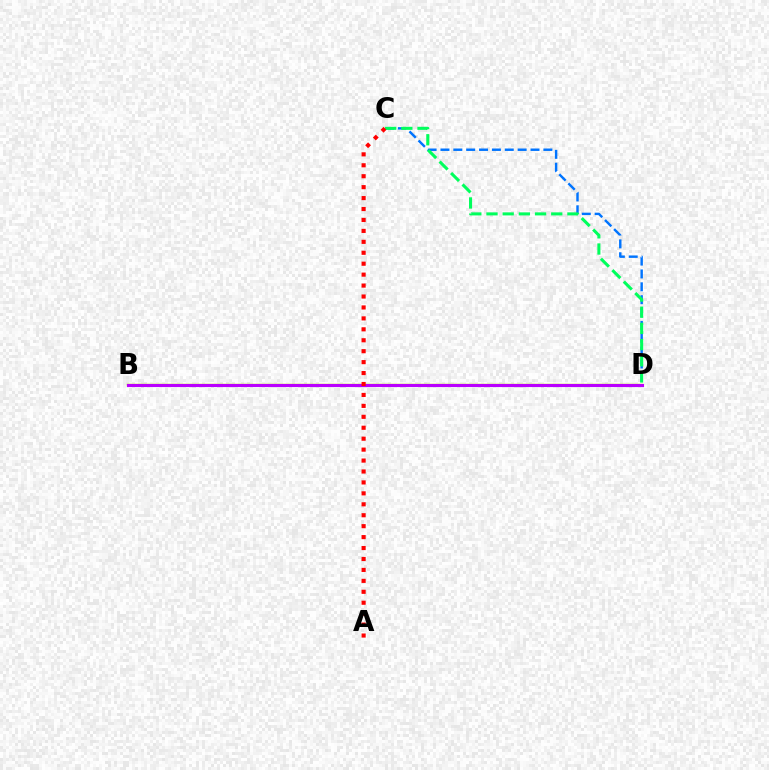{('C', 'D'): [{'color': '#0074ff', 'line_style': 'dashed', 'thickness': 1.75}, {'color': '#00ff5c', 'line_style': 'dashed', 'thickness': 2.2}], ('B', 'D'): [{'color': '#d1ff00', 'line_style': 'solid', 'thickness': 1.74}, {'color': '#b900ff', 'line_style': 'solid', 'thickness': 2.25}], ('A', 'C'): [{'color': '#ff0000', 'line_style': 'dotted', 'thickness': 2.97}]}